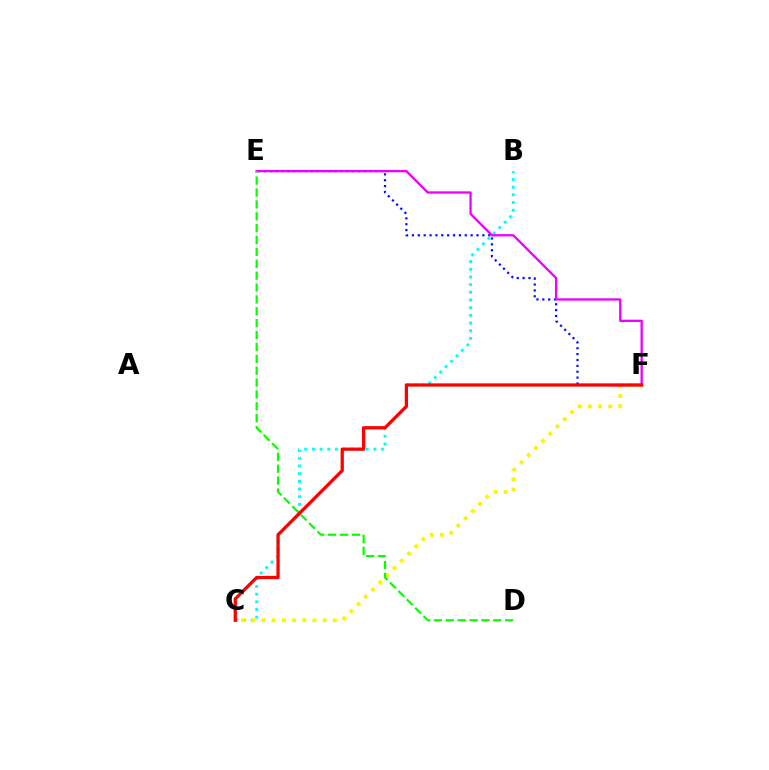{('E', 'F'): [{'color': '#0010ff', 'line_style': 'dotted', 'thickness': 1.6}, {'color': '#ee00ff', 'line_style': 'solid', 'thickness': 1.67}], ('B', 'C'): [{'color': '#00fff6', 'line_style': 'dotted', 'thickness': 2.09}], ('C', 'F'): [{'color': '#fcf500', 'line_style': 'dotted', 'thickness': 2.77}, {'color': '#ff0000', 'line_style': 'solid', 'thickness': 2.35}], ('D', 'E'): [{'color': '#08ff00', 'line_style': 'dashed', 'thickness': 1.61}]}